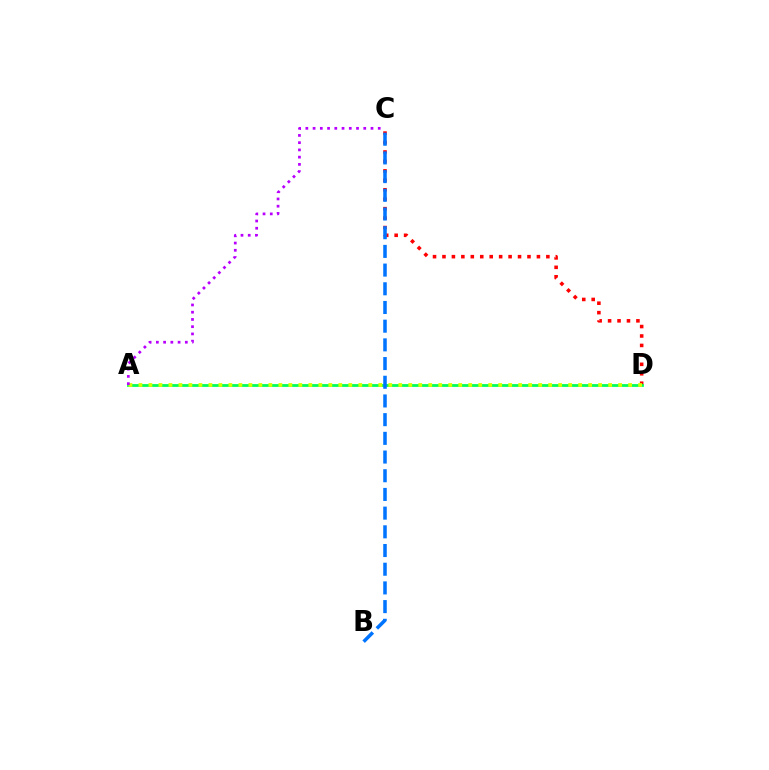{('C', 'D'): [{'color': '#ff0000', 'line_style': 'dotted', 'thickness': 2.57}], ('A', 'D'): [{'color': '#00ff5c', 'line_style': 'solid', 'thickness': 2.01}, {'color': '#d1ff00', 'line_style': 'dotted', 'thickness': 2.72}], ('B', 'C'): [{'color': '#0074ff', 'line_style': 'dashed', 'thickness': 2.54}], ('A', 'C'): [{'color': '#b900ff', 'line_style': 'dotted', 'thickness': 1.97}]}